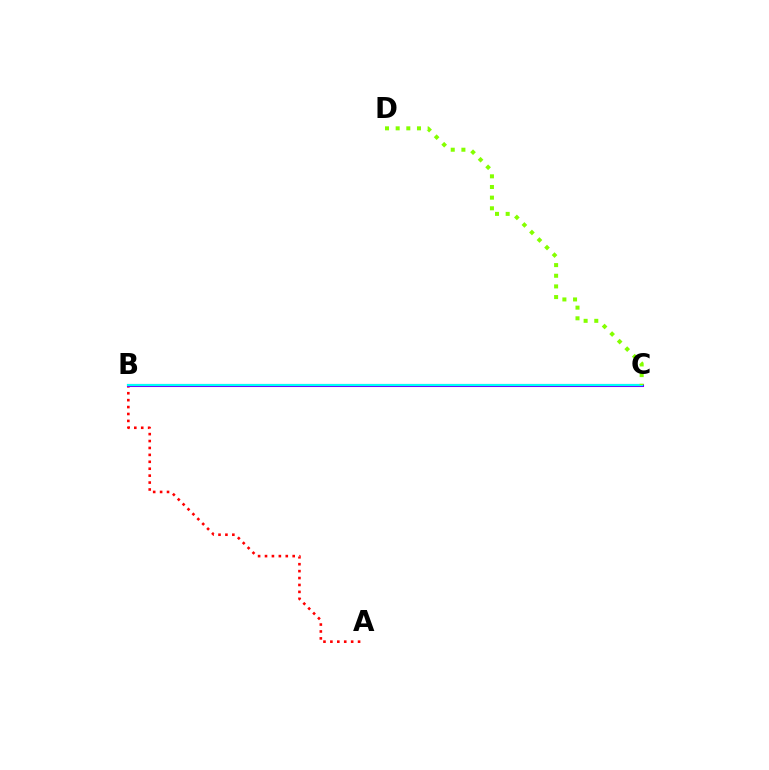{('A', 'B'): [{'color': '#ff0000', 'line_style': 'dotted', 'thickness': 1.88}], ('B', 'C'): [{'color': '#7200ff', 'line_style': 'solid', 'thickness': 2.21}, {'color': '#00fff6', 'line_style': 'solid', 'thickness': 1.53}], ('C', 'D'): [{'color': '#84ff00', 'line_style': 'dotted', 'thickness': 2.9}]}